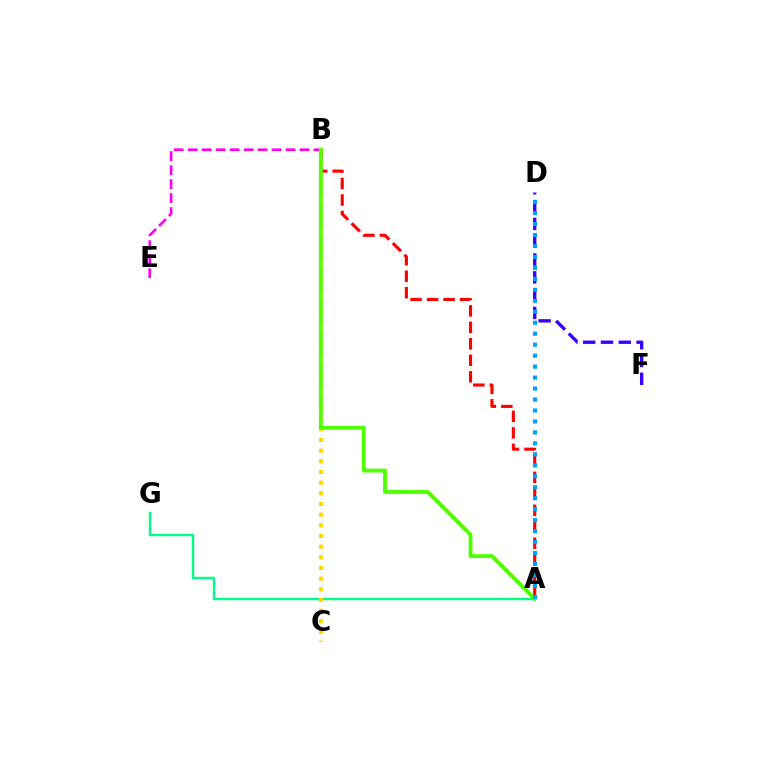{('D', 'F'): [{'color': '#3700ff', 'line_style': 'dashed', 'thickness': 2.42}], ('A', 'G'): [{'color': '#00ff86', 'line_style': 'solid', 'thickness': 1.73}], ('B', 'E'): [{'color': '#ff00ed', 'line_style': 'dashed', 'thickness': 1.9}], ('B', 'C'): [{'color': '#ffd500', 'line_style': 'dotted', 'thickness': 2.9}], ('A', 'B'): [{'color': '#ff0000', 'line_style': 'dashed', 'thickness': 2.24}, {'color': '#4fff00', 'line_style': 'solid', 'thickness': 2.76}], ('A', 'D'): [{'color': '#009eff', 'line_style': 'dotted', 'thickness': 2.98}]}